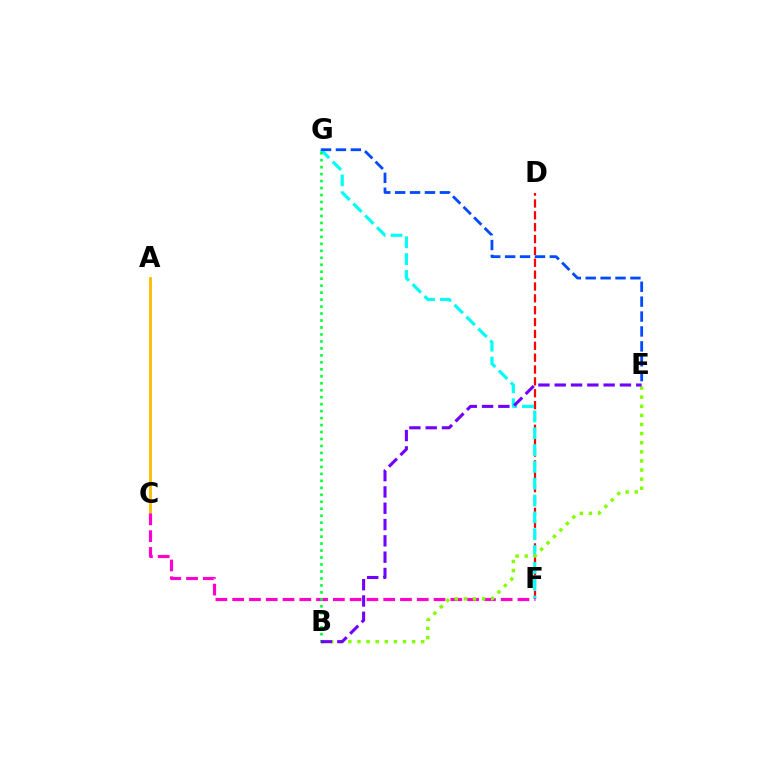{('D', 'F'): [{'color': '#ff0000', 'line_style': 'dashed', 'thickness': 1.61}], ('F', 'G'): [{'color': '#00fff6', 'line_style': 'dashed', 'thickness': 2.29}], ('A', 'C'): [{'color': '#ffbd00', 'line_style': 'solid', 'thickness': 2.04}], ('C', 'F'): [{'color': '#ff00cf', 'line_style': 'dashed', 'thickness': 2.28}], ('B', 'E'): [{'color': '#84ff00', 'line_style': 'dotted', 'thickness': 2.47}, {'color': '#7200ff', 'line_style': 'dashed', 'thickness': 2.22}], ('B', 'G'): [{'color': '#00ff39', 'line_style': 'dotted', 'thickness': 1.89}], ('E', 'G'): [{'color': '#004bff', 'line_style': 'dashed', 'thickness': 2.03}]}